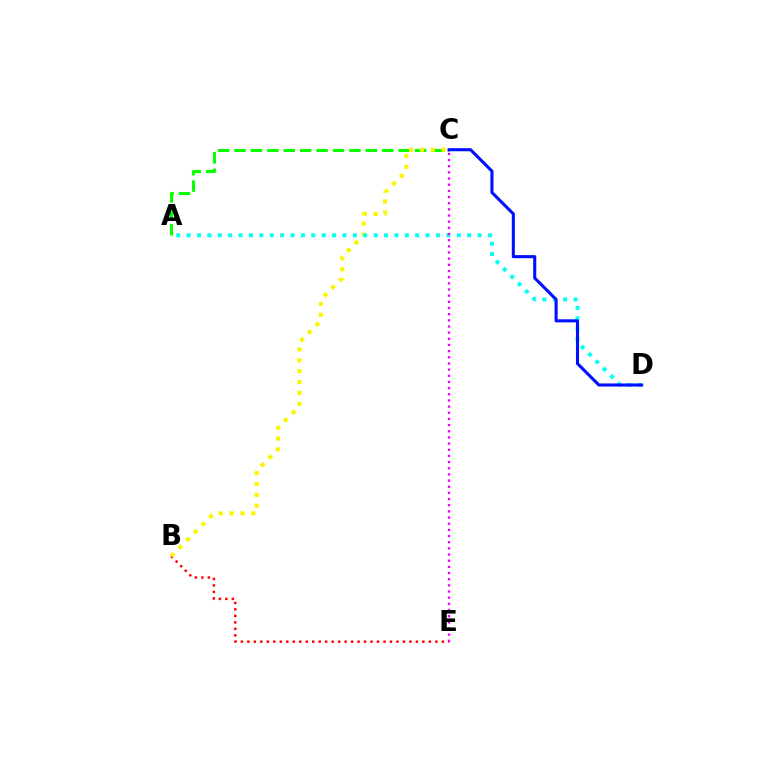{('A', 'C'): [{'color': '#08ff00', 'line_style': 'dashed', 'thickness': 2.23}], ('B', 'E'): [{'color': '#ff0000', 'line_style': 'dotted', 'thickness': 1.76}], ('B', 'C'): [{'color': '#fcf500', 'line_style': 'dotted', 'thickness': 2.96}], ('A', 'D'): [{'color': '#00fff6', 'line_style': 'dotted', 'thickness': 2.82}], ('C', 'D'): [{'color': '#0010ff', 'line_style': 'solid', 'thickness': 2.22}], ('C', 'E'): [{'color': '#ee00ff', 'line_style': 'dotted', 'thickness': 1.67}]}